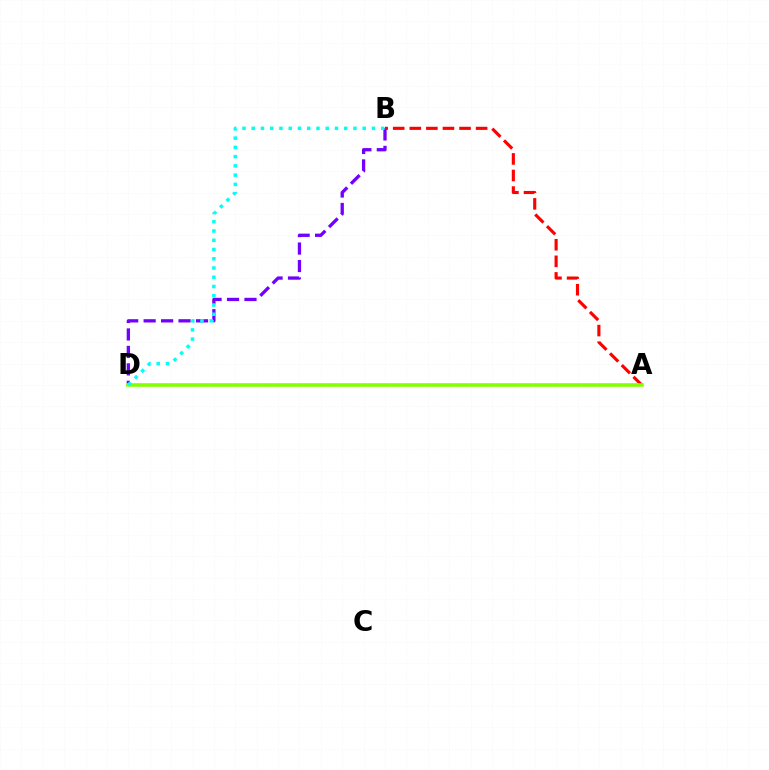{('B', 'D'): [{'color': '#7200ff', 'line_style': 'dashed', 'thickness': 2.37}, {'color': '#00fff6', 'line_style': 'dotted', 'thickness': 2.51}], ('A', 'B'): [{'color': '#ff0000', 'line_style': 'dashed', 'thickness': 2.25}], ('A', 'D'): [{'color': '#84ff00', 'line_style': 'solid', 'thickness': 2.59}]}